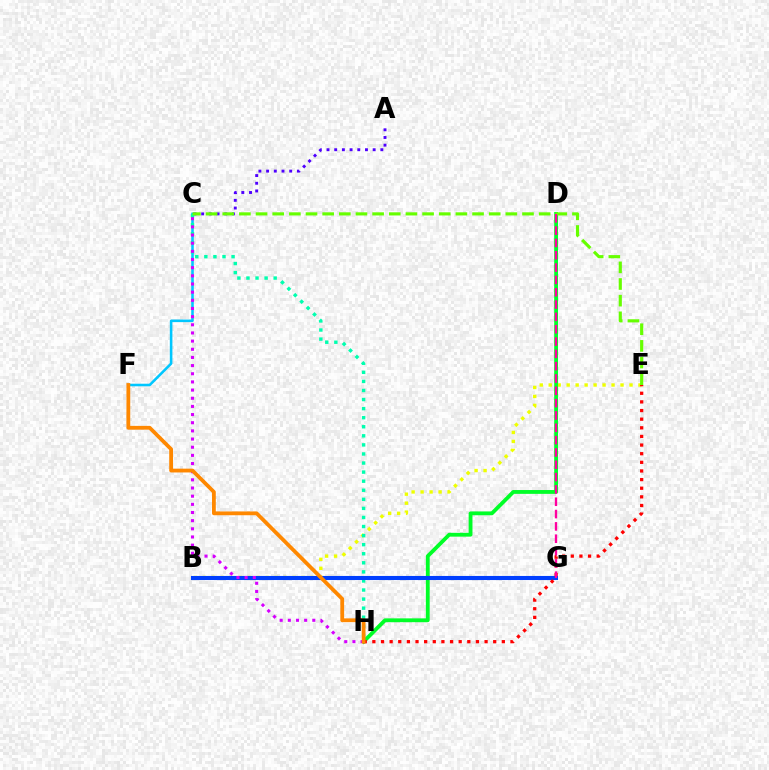{('B', 'E'): [{'color': '#eeff00', 'line_style': 'dotted', 'thickness': 2.44}], ('C', 'F'): [{'color': '#00c7ff', 'line_style': 'solid', 'thickness': 1.85}], ('A', 'C'): [{'color': '#4f00ff', 'line_style': 'dotted', 'thickness': 2.09}], ('D', 'H'): [{'color': '#00ff27', 'line_style': 'solid', 'thickness': 2.75}], ('C', 'H'): [{'color': '#00ffaf', 'line_style': 'dotted', 'thickness': 2.46}, {'color': '#d600ff', 'line_style': 'dotted', 'thickness': 2.22}], ('B', 'G'): [{'color': '#003fff', 'line_style': 'solid', 'thickness': 2.94}], ('E', 'H'): [{'color': '#ff0000', 'line_style': 'dotted', 'thickness': 2.34}], ('C', 'E'): [{'color': '#66ff00', 'line_style': 'dashed', 'thickness': 2.26}], ('D', 'G'): [{'color': '#ff00a0', 'line_style': 'dashed', 'thickness': 1.67}], ('F', 'H'): [{'color': '#ff8800', 'line_style': 'solid', 'thickness': 2.73}]}